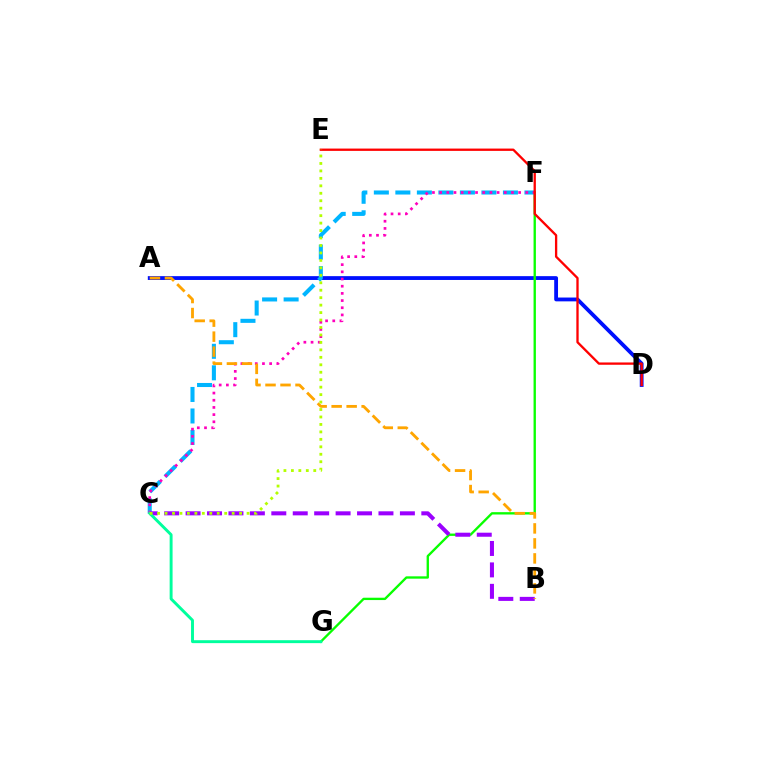{('A', 'D'): [{'color': '#0010ff', 'line_style': 'solid', 'thickness': 2.75}], ('F', 'G'): [{'color': '#08ff00', 'line_style': 'solid', 'thickness': 1.69}], ('C', 'F'): [{'color': '#00b5ff', 'line_style': 'dashed', 'thickness': 2.92}, {'color': '#ff00bd', 'line_style': 'dotted', 'thickness': 1.95}], ('B', 'C'): [{'color': '#9b00ff', 'line_style': 'dashed', 'thickness': 2.91}], ('C', 'G'): [{'color': '#00ff9d', 'line_style': 'solid', 'thickness': 2.11}], ('D', 'E'): [{'color': '#ff0000', 'line_style': 'solid', 'thickness': 1.67}], ('A', 'B'): [{'color': '#ffa500', 'line_style': 'dashed', 'thickness': 2.04}], ('C', 'E'): [{'color': '#b3ff00', 'line_style': 'dotted', 'thickness': 2.03}]}